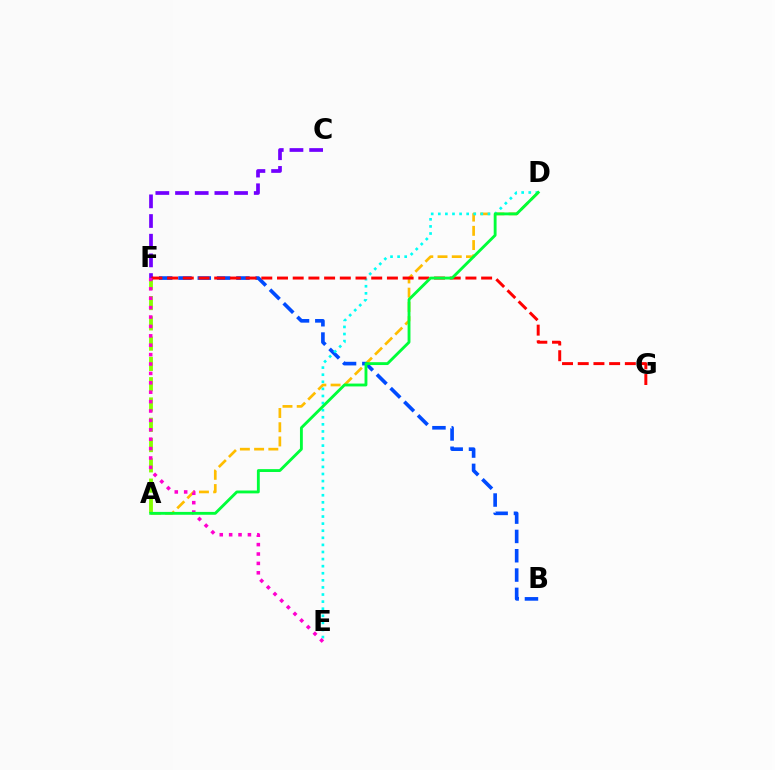{('A', 'D'): [{'color': '#ffbd00', 'line_style': 'dashed', 'thickness': 1.93}, {'color': '#00ff39', 'line_style': 'solid', 'thickness': 2.06}], ('A', 'F'): [{'color': '#84ff00', 'line_style': 'dashed', 'thickness': 2.76}], ('B', 'F'): [{'color': '#004bff', 'line_style': 'dashed', 'thickness': 2.62}], ('C', 'F'): [{'color': '#7200ff', 'line_style': 'dashed', 'thickness': 2.67}], ('D', 'E'): [{'color': '#00fff6', 'line_style': 'dotted', 'thickness': 1.93}], ('F', 'G'): [{'color': '#ff0000', 'line_style': 'dashed', 'thickness': 2.13}], ('E', 'F'): [{'color': '#ff00cf', 'line_style': 'dotted', 'thickness': 2.55}]}